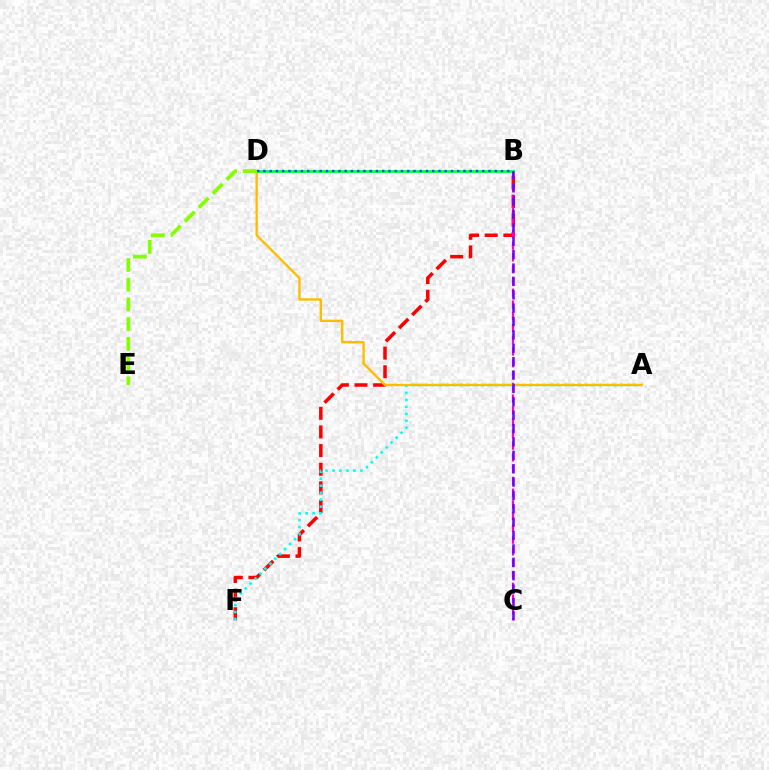{('B', 'D'): [{'color': '#00ff39', 'line_style': 'solid', 'thickness': 1.97}, {'color': '#004bff', 'line_style': 'dotted', 'thickness': 1.7}], ('B', 'F'): [{'color': '#ff0000', 'line_style': 'dashed', 'thickness': 2.53}], ('B', 'C'): [{'color': '#ff00cf', 'line_style': 'dashed', 'thickness': 1.6}, {'color': '#7200ff', 'line_style': 'dashed', 'thickness': 1.82}], ('A', 'F'): [{'color': '#00fff6', 'line_style': 'dotted', 'thickness': 1.89}], ('A', 'D'): [{'color': '#ffbd00', 'line_style': 'solid', 'thickness': 1.71}], ('D', 'E'): [{'color': '#84ff00', 'line_style': 'dashed', 'thickness': 2.68}]}